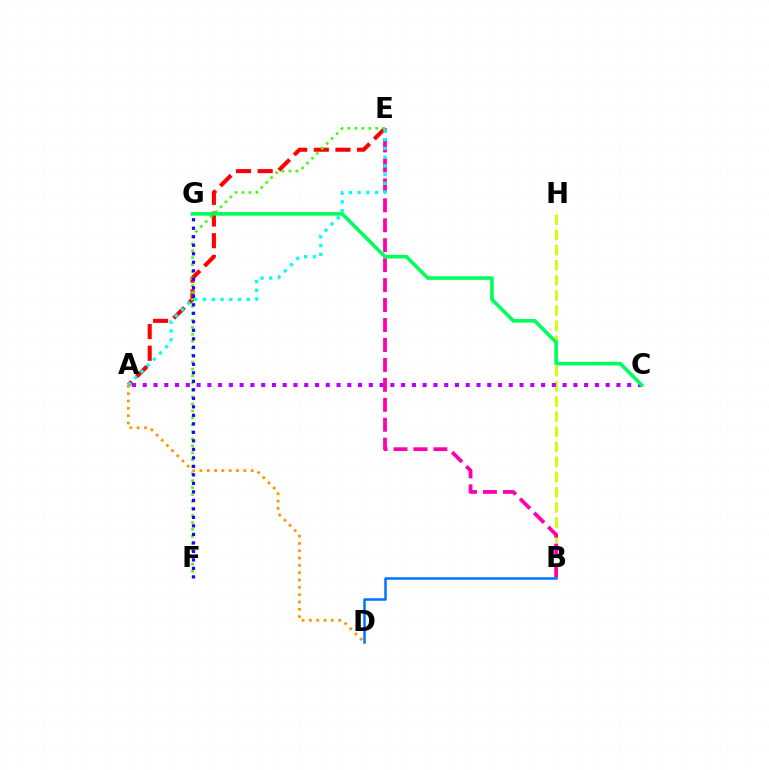{('A', 'E'): [{'color': '#ff0000', 'line_style': 'dashed', 'thickness': 2.94}, {'color': '#00fff6', 'line_style': 'dotted', 'thickness': 2.38}], ('B', 'H'): [{'color': '#d1ff00', 'line_style': 'dashed', 'thickness': 2.06}], ('B', 'E'): [{'color': '#ff00ac', 'line_style': 'dashed', 'thickness': 2.71}], ('A', 'C'): [{'color': '#b900ff', 'line_style': 'dotted', 'thickness': 2.92}], ('E', 'F'): [{'color': '#3dff00', 'line_style': 'dotted', 'thickness': 1.89}], ('B', 'D'): [{'color': '#0074ff', 'line_style': 'solid', 'thickness': 1.8}], ('F', 'G'): [{'color': '#2500ff', 'line_style': 'dotted', 'thickness': 2.31}], ('C', 'G'): [{'color': '#00ff5c', 'line_style': 'solid', 'thickness': 2.6}], ('A', 'D'): [{'color': '#ff9400', 'line_style': 'dotted', 'thickness': 1.99}]}